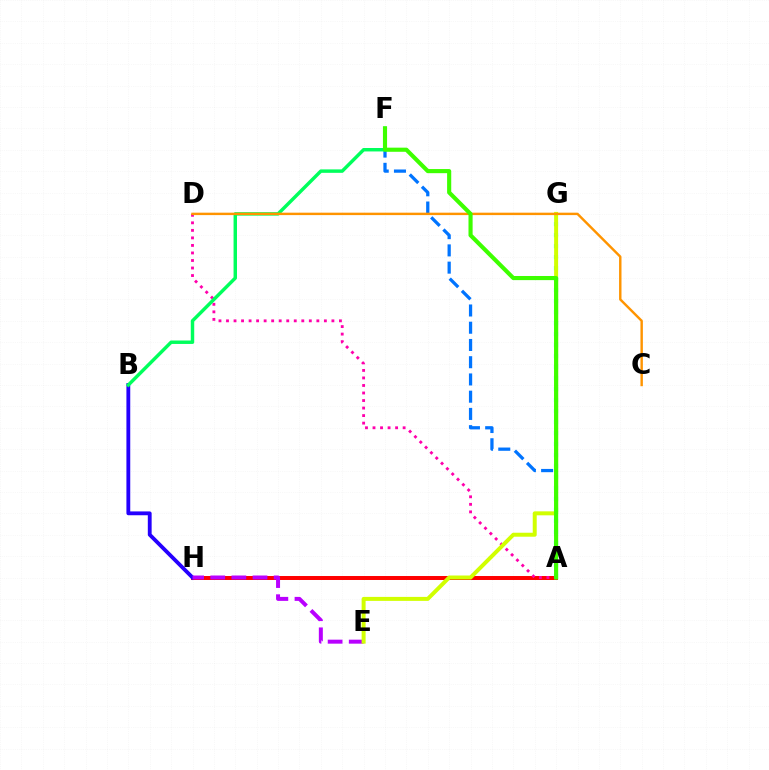{('A', 'H'): [{'color': '#ff0000', 'line_style': 'solid', 'thickness': 2.86}], ('A', 'G'): [{'color': '#00fff6', 'line_style': 'dotted', 'thickness': 2.99}], ('A', 'F'): [{'color': '#0074ff', 'line_style': 'dashed', 'thickness': 2.34}, {'color': '#3dff00', 'line_style': 'solid', 'thickness': 2.97}], ('A', 'D'): [{'color': '#ff00ac', 'line_style': 'dotted', 'thickness': 2.05}], ('B', 'H'): [{'color': '#2500ff', 'line_style': 'solid', 'thickness': 2.76}], ('E', 'H'): [{'color': '#b900ff', 'line_style': 'dashed', 'thickness': 2.87}], ('B', 'F'): [{'color': '#00ff5c', 'line_style': 'solid', 'thickness': 2.48}], ('E', 'G'): [{'color': '#d1ff00', 'line_style': 'solid', 'thickness': 2.86}], ('C', 'D'): [{'color': '#ff9400', 'line_style': 'solid', 'thickness': 1.75}]}